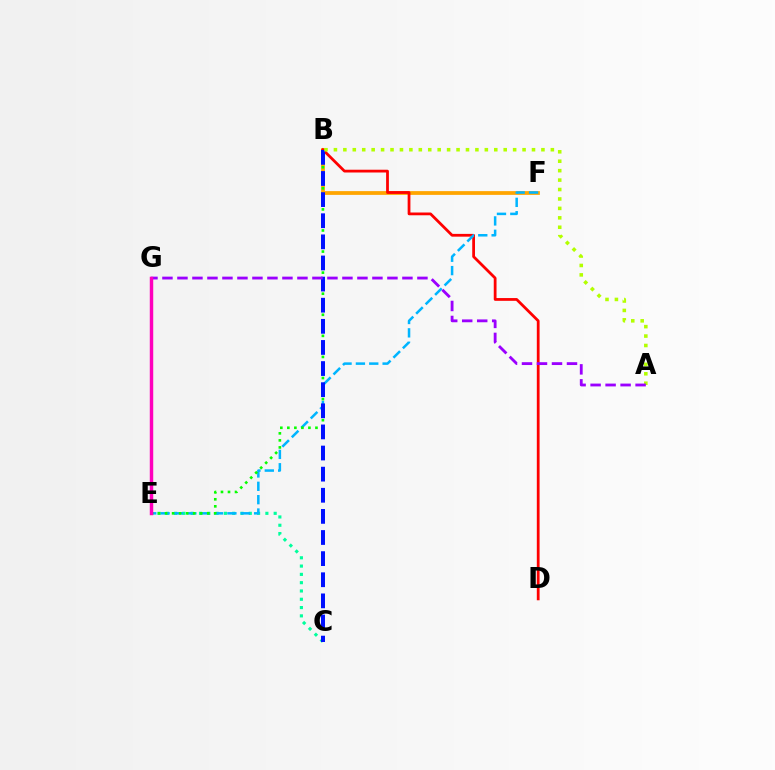{('C', 'E'): [{'color': '#00ff9d', 'line_style': 'dotted', 'thickness': 2.25}], ('B', 'F'): [{'color': '#ffa500', 'line_style': 'solid', 'thickness': 2.71}], ('B', 'D'): [{'color': '#ff0000', 'line_style': 'solid', 'thickness': 2.0}], ('E', 'F'): [{'color': '#00b5ff', 'line_style': 'dashed', 'thickness': 1.82}], ('B', 'E'): [{'color': '#08ff00', 'line_style': 'dotted', 'thickness': 1.91}], ('B', 'C'): [{'color': '#0010ff', 'line_style': 'dashed', 'thickness': 2.87}], ('A', 'B'): [{'color': '#b3ff00', 'line_style': 'dotted', 'thickness': 2.56}], ('A', 'G'): [{'color': '#9b00ff', 'line_style': 'dashed', 'thickness': 2.04}], ('E', 'G'): [{'color': '#ff00bd', 'line_style': 'solid', 'thickness': 2.48}]}